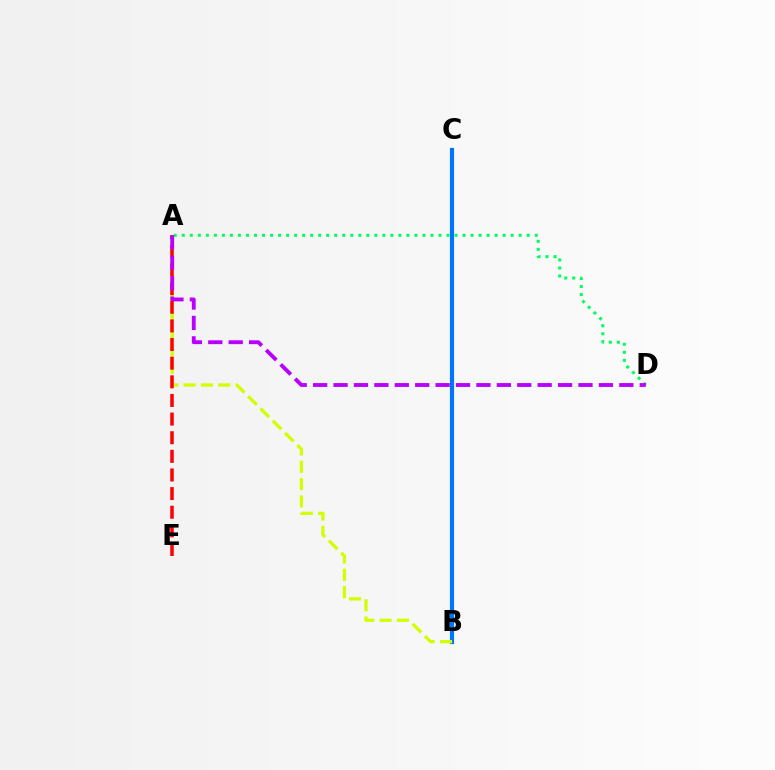{('B', 'C'): [{'color': '#0074ff', 'line_style': 'solid', 'thickness': 3.0}], ('A', 'B'): [{'color': '#d1ff00', 'line_style': 'dashed', 'thickness': 2.35}], ('A', 'E'): [{'color': '#ff0000', 'line_style': 'dashed', 'thickness': 2.53}], ('A', 'D'): [{'color': '#00ff5c', 'line_style': 'dotted', 'thickness': 2.18}, {'color': '#b900ff', 'line_style': 'dashed', 'thickness': 2.77}]}